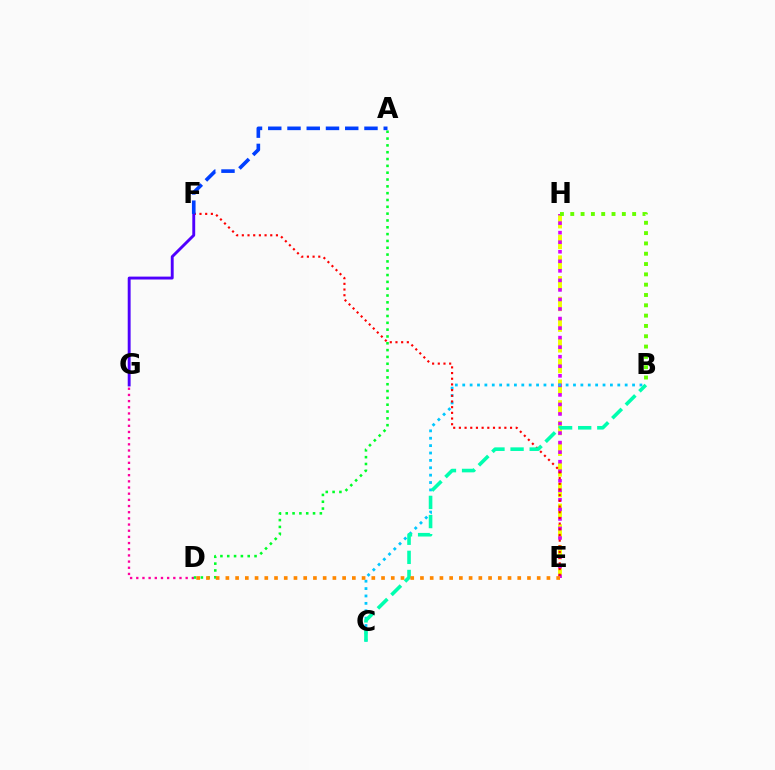{('E', 'H'): [{'color': '#eeff00', 'line_style': 'dashed', 'thickness': 2.81}, {'color': '#d600ff', 'line_style': 'dotted', 'thickness': 2.59}], ('D', 'G'): [{'color': '#ff00a0', 'line_style': 'dotted', 'thickness': 1.68}], ('A', 'D'): [{'color': '#00ff27', 'line_style': 'dotted', 'thickness': 1.85}], ('B', 'C'): [{'color': '#00c7ff', 'line_style': 'dotted', 'thickness': 2.01}, {'color': '#00ffaf', 'line_style': 'dashed', 'thickness': 2.6}], ('E', 'F'): [{'color': '#ff0000', 'line_style': 'dotted', 'thickness': 1.54}], ('F', 'G'): [{'color': '#4f00ff', 'line_style': 'solid', 'thickness': 2.08}], ('B', 'H'): [{'color': '#66ff00', 'line_style': 'dotted', 'thickness': 2.8}], ('D', 'E'): [{'color': '#ff8800', 'line_style': 'dotted', 'thickness': 2.64}], ('A', 'F'): [{'color': '#003fff', 'line_style': 'dashed', 'thickness': 2.61}]}